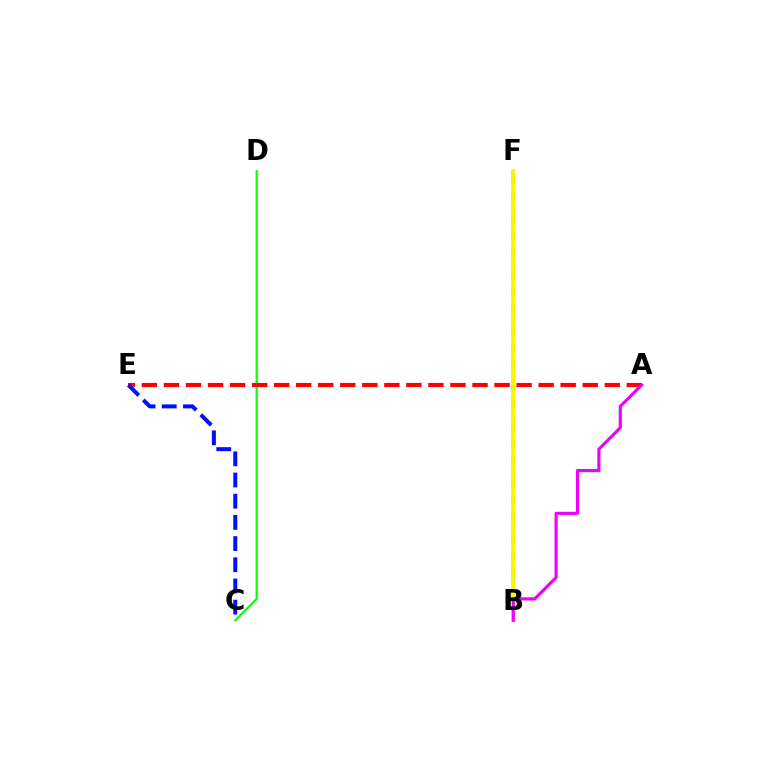{('C', 'D'): [{'color': '#08ff00', 'line_style': 'solid', 'thickness': 1.56}], ('B', 'F'): [{'color': '#00fff6', 'line_style': 'dashed', 'thickness': 2.57}, {'color': '#fcf500', 'line_style': 'solid', 'thickness': 2.77}], ('A', 'E'): [{'color': '#ff0000', 'line_style': 'dashed', 'thickness': 2.99}], ('A', 'B'): [{'color': '#ee00ff', 'line_style': 'solid', 'thickness': 2.25}], ('C', 'E'): [{'color': '#0010ff', 'line_style': 'dashed', 'thickness': 2.88}]}